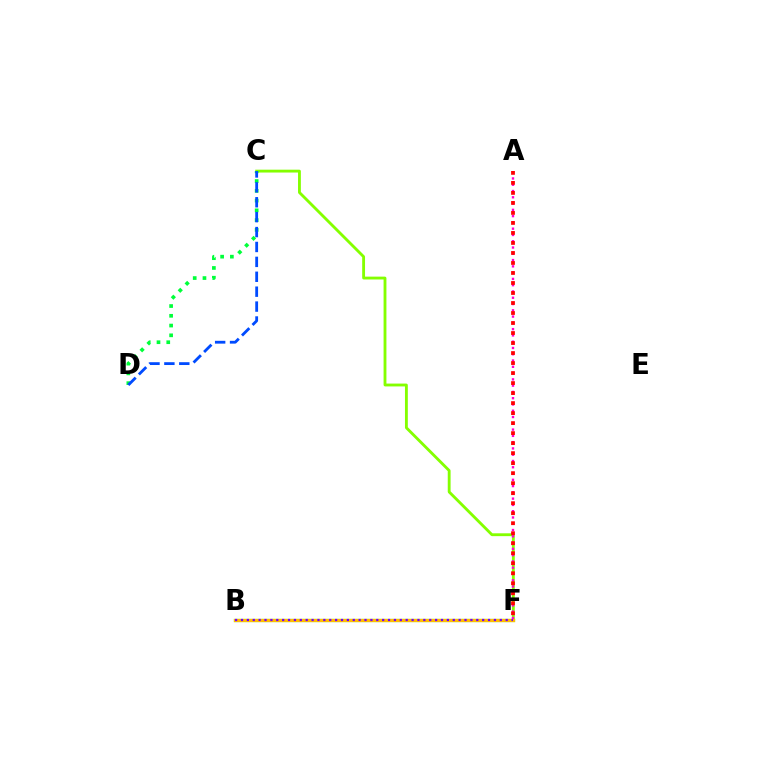{('C', 'F'): [{'color': '#84ff00', 'line_style': 'solid', 'thickness': 2.05}], ('B', 'F'): [{'color': '#00fff6', 'line_style': 'solid', 'thickness': 2.28}, {'color': '#ffbd00', 'line_style': 'solid', 'thickness': 2.41}, {'color': '#7200ff', 'line_style': 'dotted', 'thickness': 1.6}], ('C', 'D'): [{'color': '#00ff39', 'line_style': 'dotted', 'thickness': 2.65}, {'color': '#004bff', 'line_style': 'dashed', 'thickness': 2.02}], ('A', 'F'): [{'color': '#ff00cf', 'line_style': 'dotted', 'thickness': 1.71}, {'color': '#ff0000', 'line_style': 'dotted', 'thickness': 2.72}]}